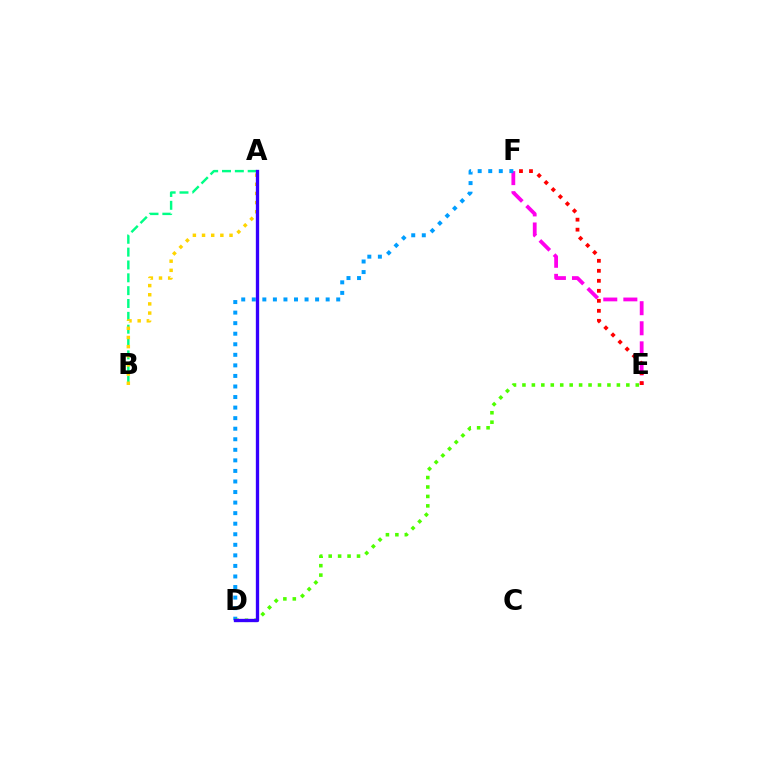{('E', 'F'): [{'color': '#ff00ed', 'line_style': 'dashed', 'thickness': 2.73}, {'color': '#ff0000', 'line_style': 'dotted', 'thickness': 2.72}], ('D', 'F'): [{'color': '#009eff', 'line_style': 'dotted', 'thickness': 2.87}], ('A', 'B'): [{'color': '#00ff86', 'line_style': 'dashed', 'thickness': 1.74}, {'color': '#ffd500', 'line_style': 'dotted', 'thickness': 2.49}], ('D', 'E'): [{'color': '#4fff00', 'line_style': 'dotted', 'thickness': 2.57}], ('A', 'D'): [{'color': '#3700ff', 'line_style': 'solid', 'thickness': 2.39}]}